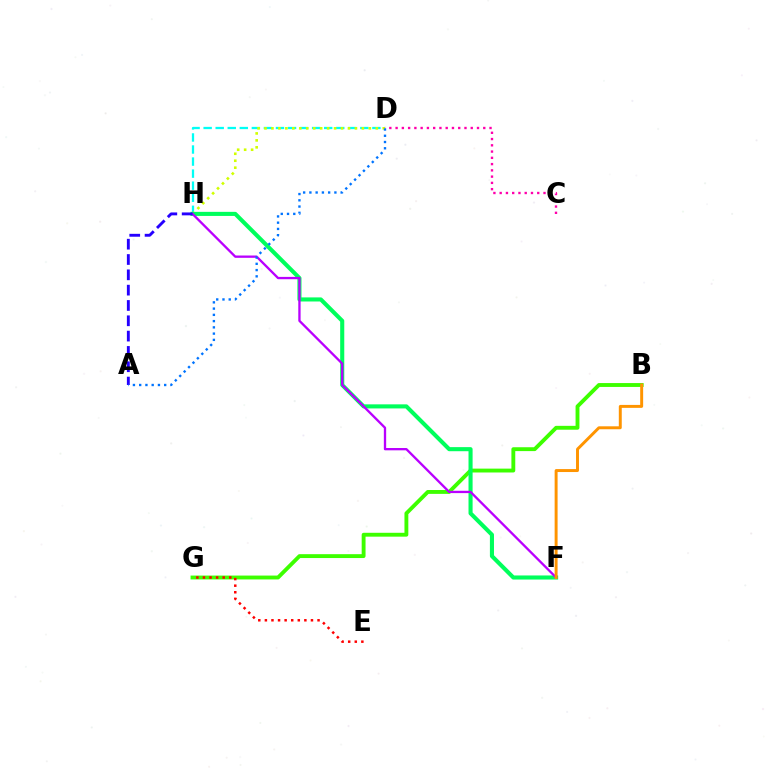{('D', 'H'): [{'color': '#00fff6', 'line_style': 'dashed', 'thickness': 1.64}, {'color': '#d1ff00', 'line_style': 'dotted', 'thickness': 1.89}], ('C', 'D'): [{'color': '#ff00ac', 'line_style': 'dotted', 'thickness': 1.7}], ('B', 'G'): [{'color': '#3dff00', 'line_style': 'solid', 'thickness': 2.78}], ('E', 'G'): [{'color': '#ff0000', 'line_style': 'dotted', 'thickness': 1.79}], ('F', 'H'): [{'color': '#00ff5c', 'line_style': 'solid', 'thickness': 2.94}, {'color': '#b900ff', 'line_style': 'solid', 'thickness': 1.67}], ('B', 'F'): [{'color': '#ff9400', 'line_style': 'solid', 'thickness': 2.12}], ('A', 'H'): [{'color': '#2500ff', 'line_style': 'dashed', 'thickness': 2.08}], ('A', 'D'): [{'color': '#0074ff', 'line_style': 'dotted', 'thickness': 1.7}]}